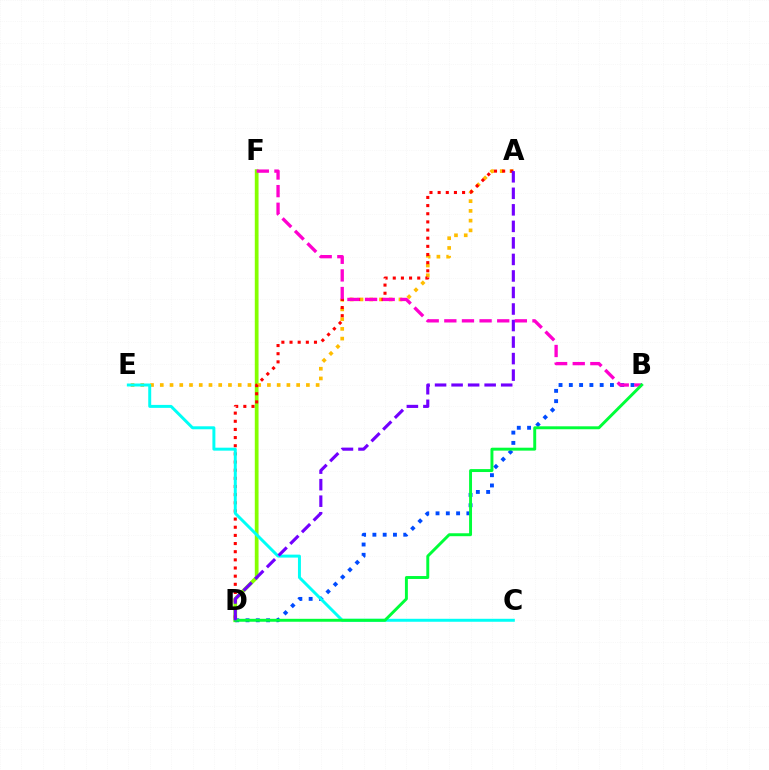{('D', 'F'): [{'color': '#84ff00', 'line_style': 'solid', 'thickness': 2.7}], ('A', 'E'): [{'color': '#ffbd00', 'line_style': 'dotted', 'thickness': 2.65}], ('A', 'D'): [{'color': '#ff0000', 'line_style': 'dotted', 'thickness': 2.21}, {'color': '#7200ff', 'line_style': 'dashed', 'thickness': 2.25}], ('B', 'D'): [{'color': '#004bff', 'line_style': 'dotted', 'thickness': 2.79}, {'color': '#00ff39', 'line_style': 'solid', 'thickness': 2.11}], ('C', 'E'): [{'color': '#00fff6', 'line_style': 'solid', 'thickness': 2.14}], ('B', 'F'): [{'color': '#ff00cf', 'line_style': 'dashed', 'thickness': 2.39}]}